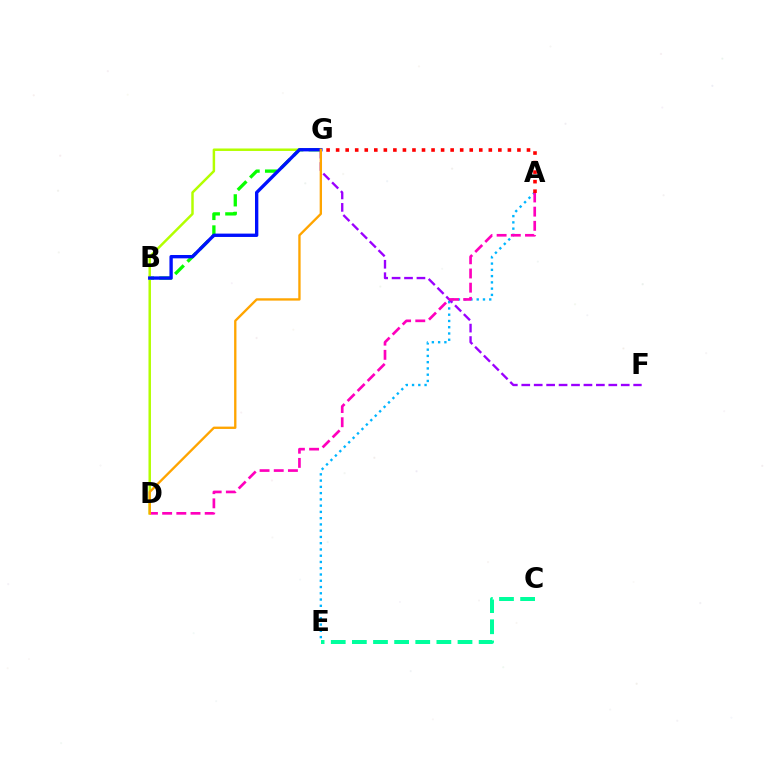{('A', 'E'): [{'color': '#00b5ff', 'line_style': 'dotted', 'thickness': 1.7}], ('F', 'G'): [{'color': '#9b00ff', 'line_style': 'dashed', 'thickness': 1.69}], ('A', 'D'): [{'color': '#ff00bd', 'line_style': 'dashed', 'thickness': 1.93}], ('C', 'E'): [{'color': '#00ff9d', 'line_style': 'dashed', 'thickness': 2.87}], ('B', 'G'): [{'color': '#08ff00', 'line_style': 'dashed', 'thickness': 2.38}, {'color': '#0010ff', 'line_style': 'solid', 'thickness': 2.41}], ('A', 'G'): [{'color': '#ff0000', 'line_style': 'dotted', 'thickness': 2.59}], ('D', 'G'): [{'color': '#b3ff00', 'line_style': 'solid', 'thickness': 1.78}, {'color': '#ffa500', 'line_style': 'solid', 'thickness': 1.68}]}